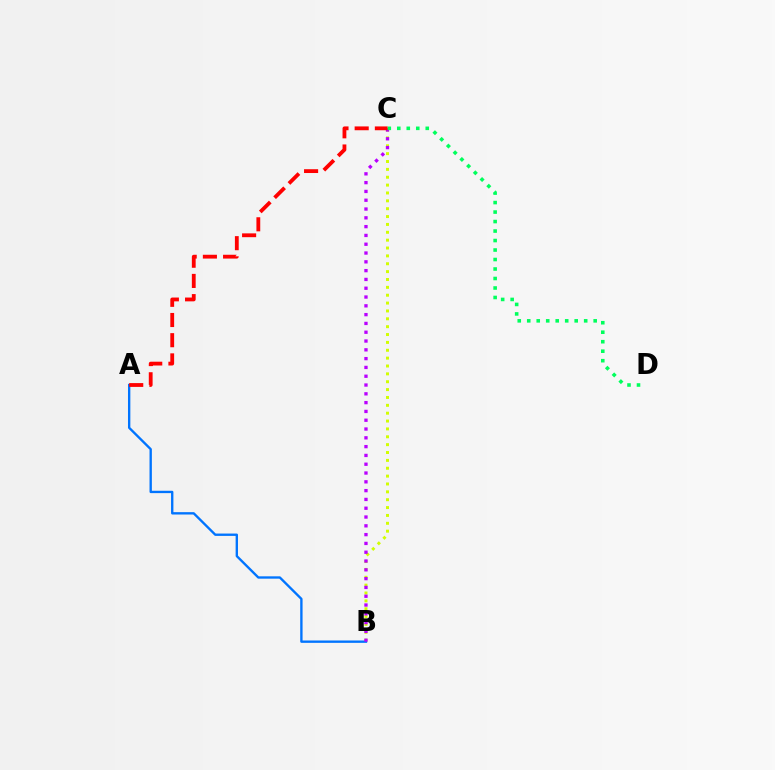{('B', 'C'): [{'color': '#d1ff00', 'line_style': 'dotted', 'thickness': 2.14}, {'color': '#b900ff', 'line_style': 'dotted', 'thickness': 2.39}], ('A', 'B'): [{'color': '#0074ff', 'line_style': 'solid', 'thickness': 1.7}], ('C', 'D'): [{'color': '#00ff5c', 'line_style': 'dotted', 'thickness': 2.58}], ('A', 'C'): [{'color': '#ff0000', 'line_style': 'dashed', 'thickness': 2.74}]}